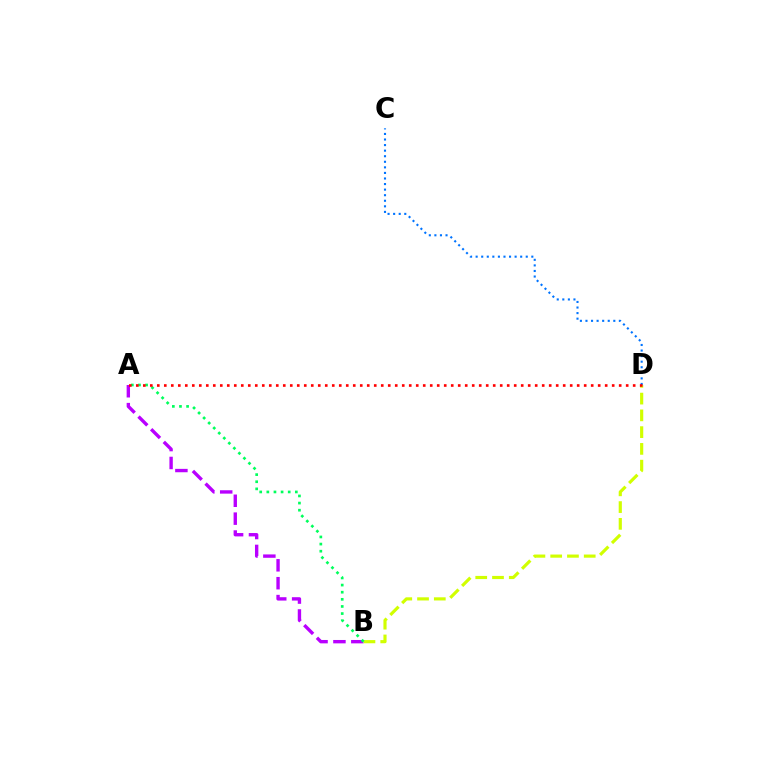{('C', 'D'): [{'color': '#0074ff', 'line_style': 'dotted', 'thickness': 1.51}], ('A', 'B'): [{'color': '#b900ff', 'line_style': 'dashed', 'thickness': 2.43}, {'color': '#00ff5c', 'line_style': 'dotted', 'thickness': 1.94}], ('B', 'D'): [{'color': '#d1ff00', 'line_style': 'dashed', 'thickness': 2.28}], ('A', 'D'): [{'color': '#ff0000', 'line_style': 'dotted', 'thickness': 1.9}]}